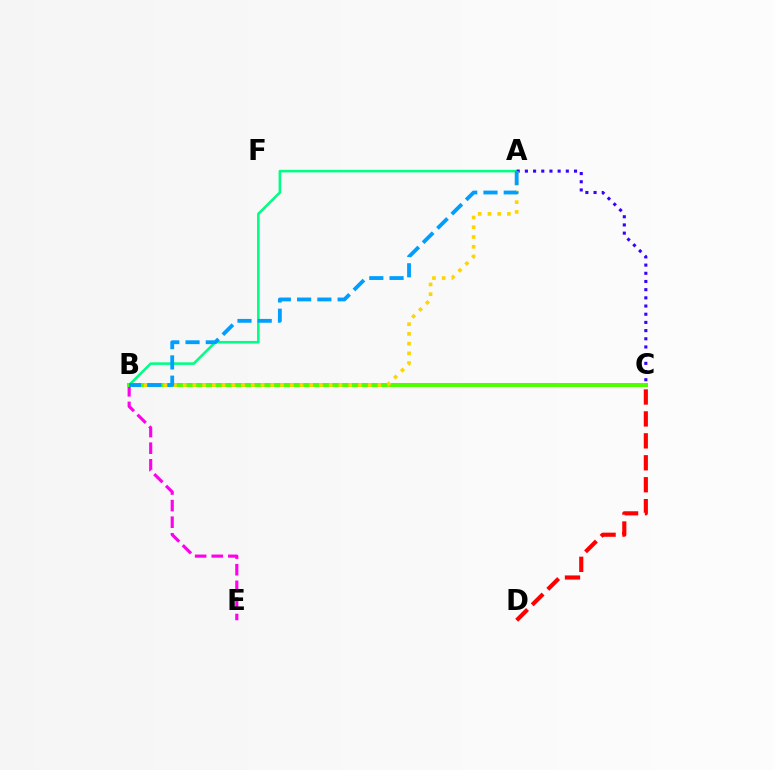{('B', 'E'): [{'color': '#ff00ed', 'line_style': 'dashed', 'thickness': 2.25}], ('C', 'D'): [{'color': '#ff0000', 'line_style': 'dashed', 'thickness': 2.98}], ('A', 'B'): [{'color': '#00ff86', 'line_style': 'solid', 'thickness': 1.86}, {'color': '#ffd500', 'line_style': 'dotted', 'thickness': 2.65}, {'color': '#009eff', 'line_style': 'dashed', 'thickness': 2.75}], ('B', 'C'): [{'color': '#4fff00', 'line_style': 'solid', 'thickness': 2.88}], ('A', 'C'): [{'color': '#3700ff', 'line_style': 'dotted', 'thickness': 2.22}]}